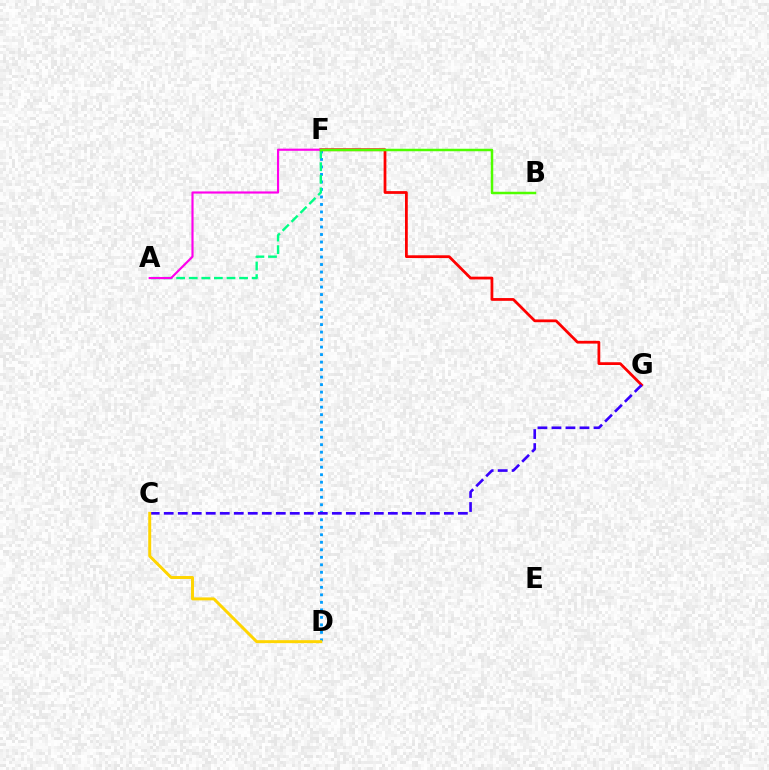{('D', 'F'): [{'color': '#009eff', 'line_style': 'dotted', 'thickness': 2.04}], ('A', 'F'): [{'color': '#00ff86', 'line_style': 'dashed', 'thickness': 1.71}, {'color': '#ff00ed', 'line_style': 'solid', 'thickness': 1.55}], ('F', 'G'): [{'color': '#ff0000', 'line_style': 'solid', 'thickness': 1.99}], ('B', 'F'): [{'color': '#4fff00', 'line_style': 'solid', 'thickness': 1.8}], ('C', 'G'): [{'color': '#3700ff', 'line_style': 'dashed', 'thickness': 1.9}], ('C', 'D'): [{'color': '#ffd500', 'line_style': 'solid', 'thickness': 2.13}]}